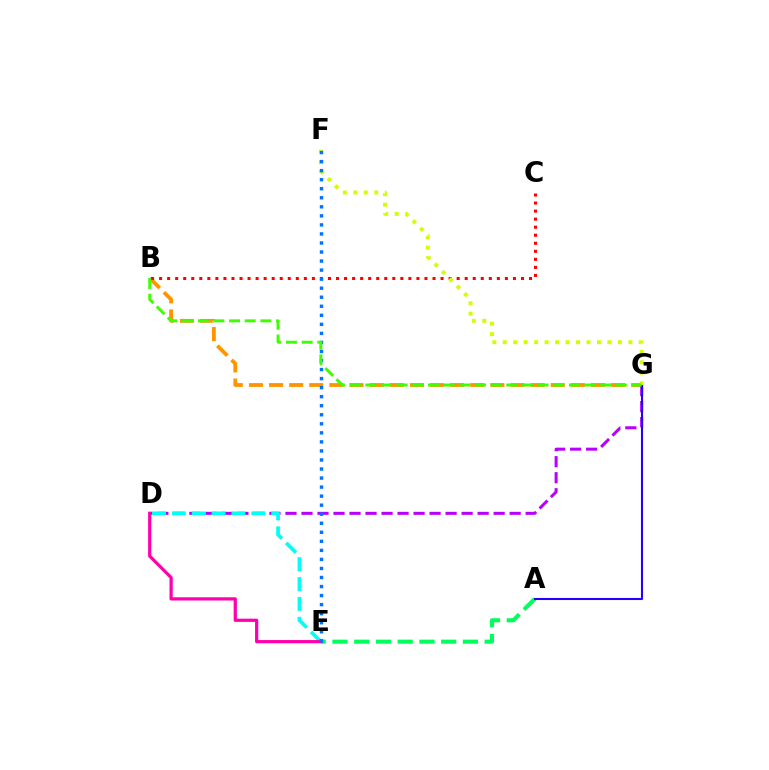{('B', 'G'): [{'color': '#ff9400', 'line_style': 'dashed', 'thickness': 2.73}, {'color': '#3dff00', 'line_style': 'dashed', 'thickness': 2.13}], ('B', 'C'): [{'color': '#ff0000', 'line_style': 'dotted', 'thickness': 2.18}], ('D', 'G'): [{'color': '#b900ff', 'line_style': 'dashed', 'thickness': 2.18}], ('A', 'E'): [{'color': '#00ff5c', 'line_style': 'dashed', 'thickness': 2.95}], ('A', 'G'): [{'color': '#2500ff', 'line_style': 'solid', 'thickness': 1.5}], ('F', 'G'): [{'color': '#d1ff00', 'line_style': 'dotted', 'thickness': 2.84}], ('D', 'E'): [{'color': '#00fff6', 'line_style': 'dashed', 'thickness': 2.7}, {'color': '#ff00ac', 'line_style': 'solid', 'thickness': 2.32}], ('E', 'F'): [{'color': '#0074ff', 'line_style': 'dotted', 'thickness': 2.46}]}